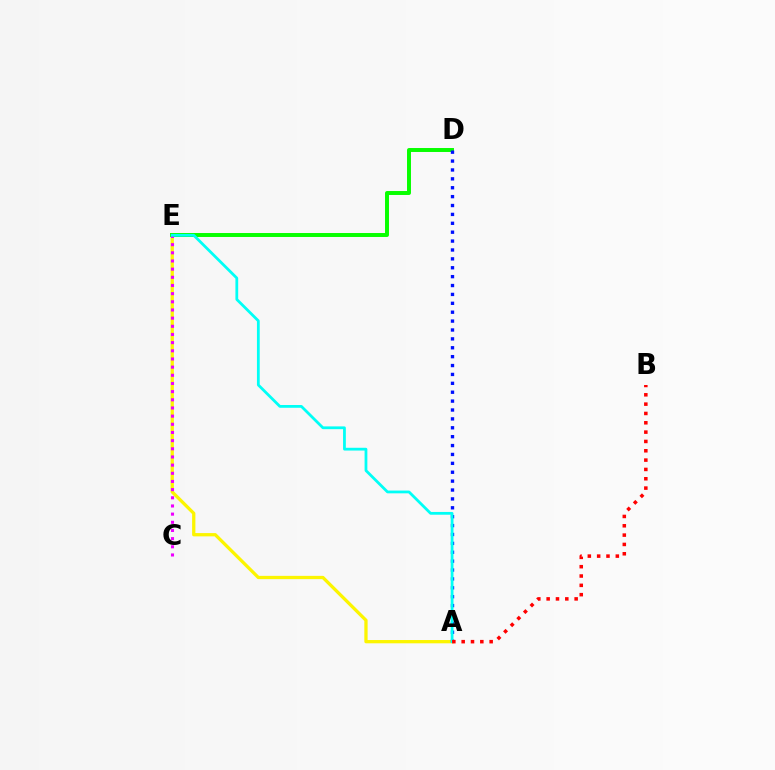{('A', 'E'): [{'color': '#fcf500', 'line_style': 'solid', 'thickness': 2.36}, {'color': '#00fff6', 'line_style': 'solid', 'thickness': 2.0}], ('D', 'E'): [{'color': '#08ff00', 'line_style': 'solid', 'thickness': 2.85}], ('A', 'D'): [{'color': '#0010ff', 'line_style': 'dotted', 'thickness': 2.42}], ('C', 'E'): [{'color': '#ee00ff', 'line_style': 'dotted', 'thickness': 2.22}], ('A', 'B'): [{'color': '#ff0000', 'line_style': 'dotted', 'thickness': 2.53}]}